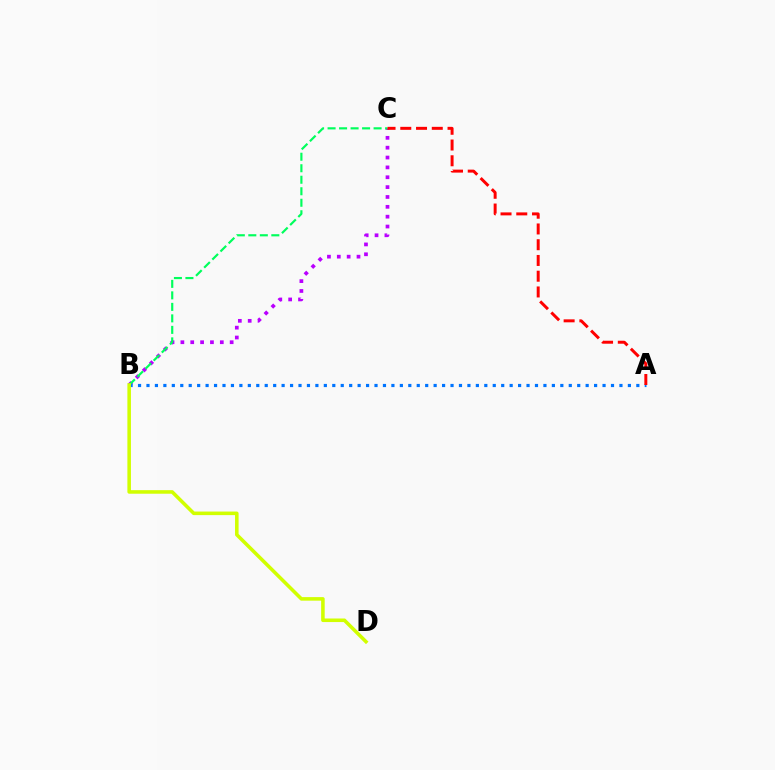{('B', 'C'): [{'color': '#b900ff', 'line_style': 'dotted', 'thickness': 2.68}, {'color': '#00ff5c', 'line_style': 'dashed', 'thickness': 1.56}], ('A', 'B'): [{'color': '#0074ff', 'line_style': 'dotted', 'thickness': 2.29}], ('A', 'C'): [{'color': '#ff0000', 'line_style': 'dashed', 'thickness': 2.14}], ('B', 'D'): [{'color': '#d1ff00', 'line_style': 'solid', 'thickness': 2.56}]}